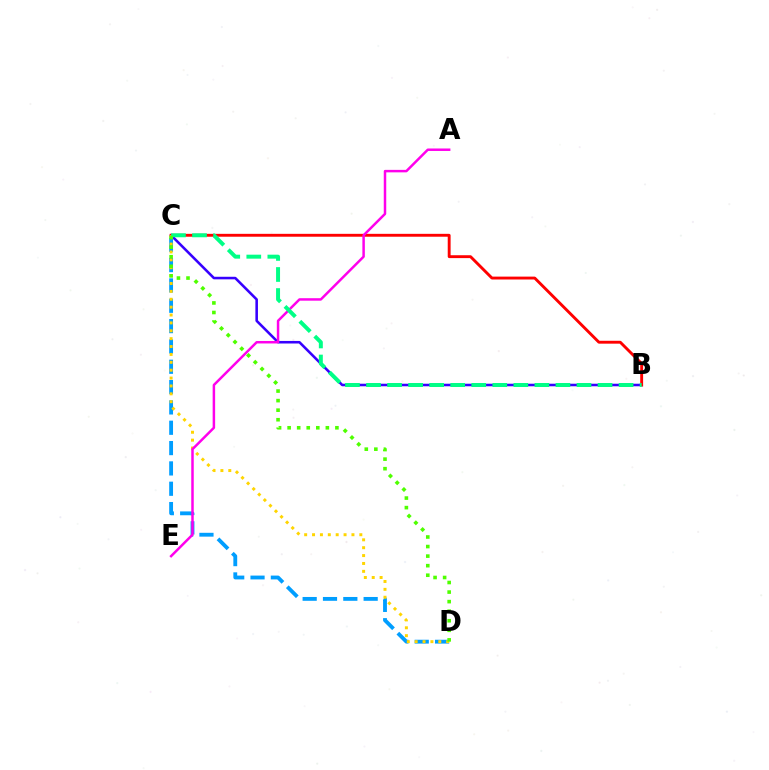{('B', 'C'): [{'color': '#3700ff', 'line_style': 'solid', 'thickness': 1.85}, {'color': '#ff0000', 'line_style': 'solid', 'thickness': 2.08}, {'color': '#00ff86', 'line_style': 'dashed', 'thickness': 2.86}], ('C', 'D'): [{'color': '#009eff', 'line_style': 'dashed', 'thickness': 2.76}, {'color': '#ffd500', 'line_style': 'dotted', 'thickness': 2.14}, {'color': '#4fff00', 'line_style': 'dotted', 'thickness': 2.6}], ('A', 'E'): [{'color': '#ff00ed', 'line_style': 'solid', 'thickness': 1.79}]}